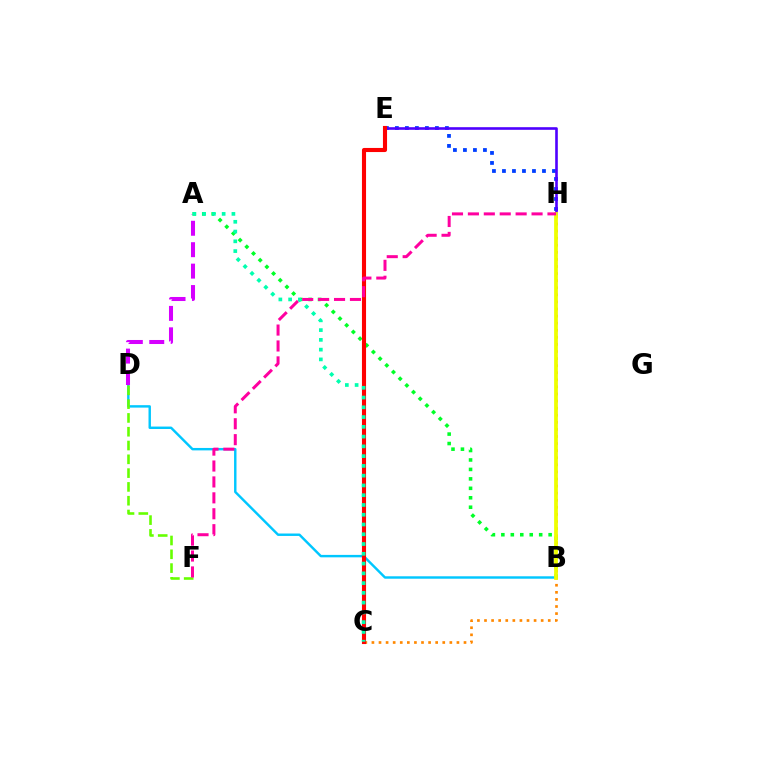{('A', 'B'): [{'color': '#00ff27', 'line_style': 'dotted', 'thickness': 2.57}], ('E', 'H'): [{'color': '#003fff', 'line_style': 'dotted', 'thickness': 2.72}, {'color': '#4f00ff', 'line_style': 'solid', 'thickness': 1.89}], ('B', 'D'): [{'color': '#00c7ff', 'line_style': 'solid', 'thickness': 1.75}], ('A', 'D'): [{'color': '#d600ff', 'line_style': 'dashed', 'thickness': 2.91}], ('D', 'F'): [{'color': '#66ff00', 'line_style': 'dashed', 'thickness': 1.87}], ('C', 'H'): [{'color': '#ff8800', 'line_style': 'dotted', 'thickness': 1.92}], ('B', 'H'): [{'color': '#eeff00', 'line_style': 'solid', 'thickness': 2.71}], ('C', 'E'): [{'color': '#ff0000', 'line_style': 'solid', 'thickness': 2.95}], ('F', 'H'): [{'color': '#ff00a0', 'line_style': 'dashed', 'thickness': 2.16}], ('A', 'C'): [{'color': '#00ffaf', 'line_style': 'dotted', 'thickness': 2.65}]}